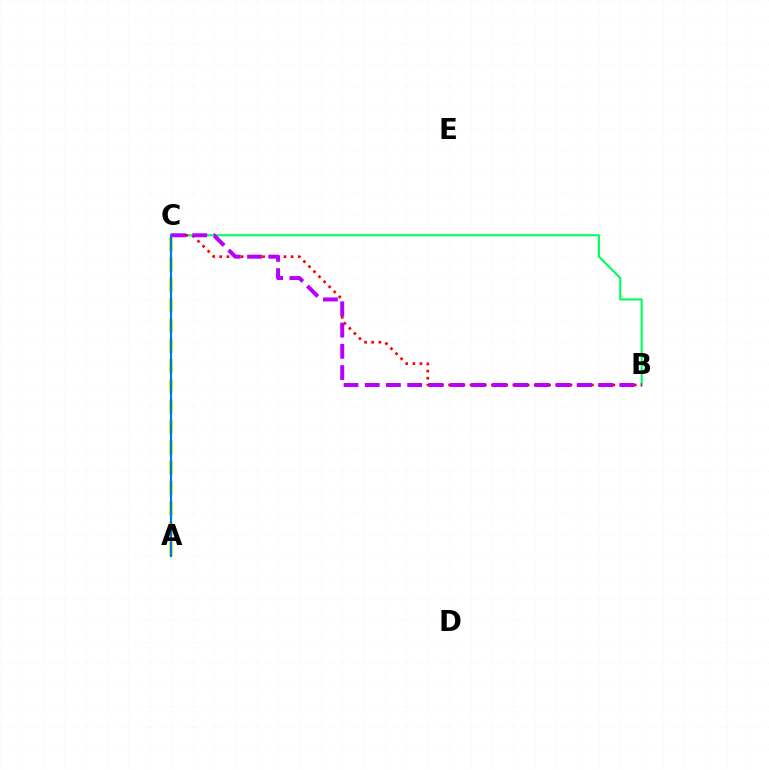{('B', 'C'): [{'color': '#00ff5c', 'line_style': 'solid', 'thickness': 1.54}, {'color': '#ff0000', 'line_style': 'dotted', 'thickness': 1.94}, {'color': '#b900ff', 'line_style': 'dashed', 'thickness': 2.88}], ('A', 'C'): [{'color': '#d1ff00', 'line_style': 'dashed', 'thickness': 2.76}, {'color': '#0074ff', 'line_style': 'solid', 'thickness': 1.58}]}